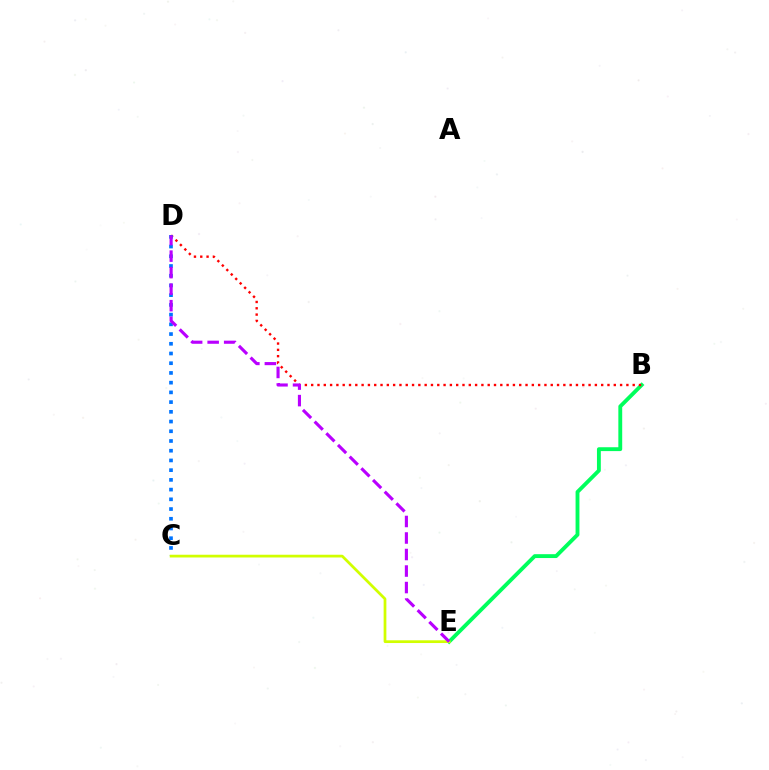{('B', 'E'): [{'color': '#00ff5c', 'line_style': 'solid', 'thickness': 2.78}], ('B', 'D'): [{'color': '#ff0000', 'line_style': 'dotted', 'thickness': 1.71}], ('C', 'D'): [{'color': '#0074ff', 'line_style': 'dotted', 'thickness': 2.64}], ('C', 'E'): [{'color': '#d1ff00', 'line_style': 'solid', 'thickness': 1.97}], ('D', 'E'): [{'color': '#b900ff', 'line_style': 'dashed', 'thickness': 2.24}]}